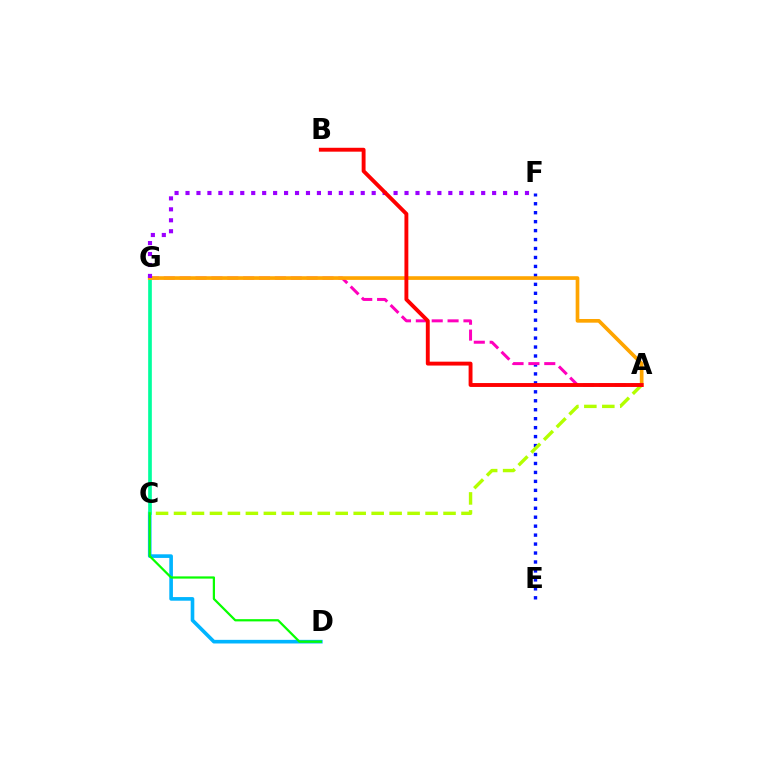{('C', 'D'): [{'color': '#00b5ff', 'line_style': 'solid', 'thickness': 2.61}, {'color': '#08ff00', 'line_style': 'solid', 'thickness': 1.61}], ('E', 'F'): [{'color': '#0010ff', 'line_style': 'dotted', 'thickness': 2.43}], ('A', 'G'): [{'color': '#ff00bd', 'line_style': 'dashed', 'thickness': 2.16}, {'color': '#ffa500', 'line_style': 'solid', 'thickness': 2.65}], ('C', 'G'): [{'color': '#00ff9d', 'line_style': 'solid', 'thickness': 2.64}], ('A', 'C'): [{'color': '#b3ff00', 'line_style': 'dashed', 'thickness': 2.44}], ('F', 'G'): [{'color': '#9b00ff', 'line_style': 'dotted', 'thickness': 2.98}], ('A', 'B'): [{'color': '#ff0000', 'line_style': 'solid', 'thickness': 2.8}]}